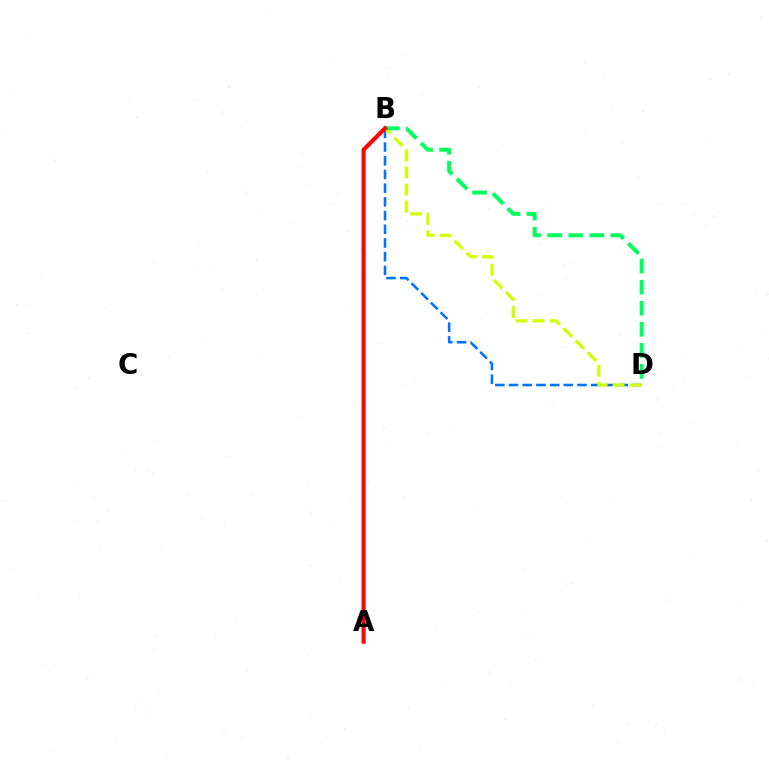{('B', 'D'): [{'color': '#0074ff', 'line_style': 'dashed', 'thickness': 1.86}, {'color': '#d1ff00', 'line_style': 'dashed', 'thickness': 2.31}, {'color': '#00ff5c', 'line_style': 'dashed', 'thickness': 2.86}], ('A', 'B'): [{'color': '#b900ff', 'line_style': 'dashed', 'thickness': 1.75}, {'color': '#ff0000', 'line_style': 'solid', 'thickness': 2.95}]}